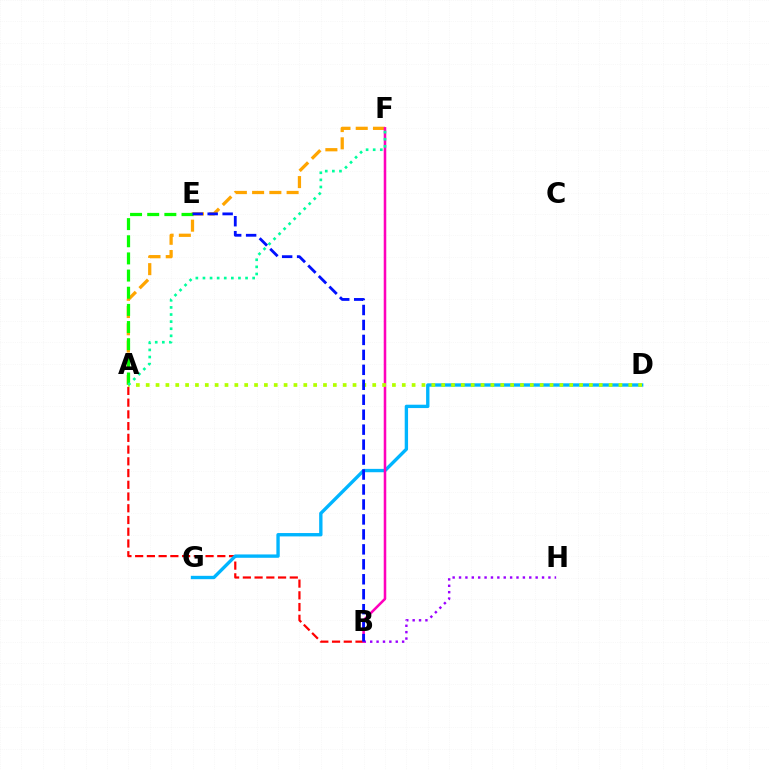{('A', 'F'): [{'color': '#ffa500', 'line_style': 'dashed', 'thickness': 2.34}, {'color': '#00ff9d', 'line_style': 'dotted', 'thickness': 1.93}], ('B', 'H'): [{'color': '#9b00ff', 'line_style': 'dotted', 'thickness': 1.73}], ('A', 'B'): [{'color': '#ff0000', 'line_style': 'dashed', 'thickness': 1.59}], ('D', 'G'): [{'color': '#00b5ff', 'line_style': 'solid', 'thickness': 2.42}], ('A', 'E'): [{'color': '#08ff00', 'line_style': 'dashed', 'thickness': 2.33}], ('B', 'F'): [{'color': '#ff00bd', 'line_style': 'solid', 'thickness': 1.83}], ('A', 'D'): [{'color': '#b3ff00', 'line_style': 'dotted', 'thickness': 2.68}], ('B', 'E'): [{'color': '#0010ff', 'line_style': 'dashed', 'thickness': 2.03}]}